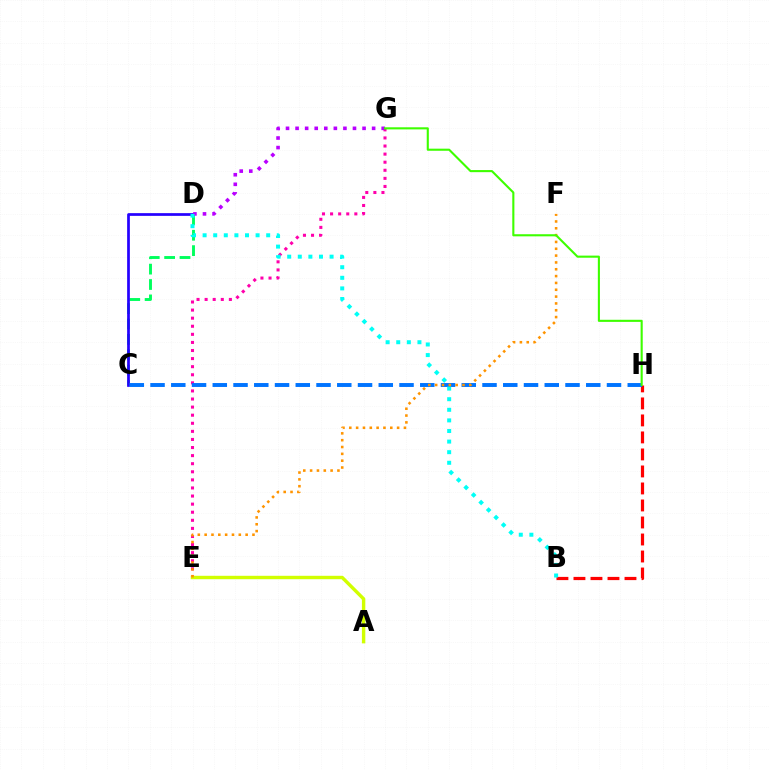{('C', 'D'): [{'color': '#00ff5c', 'line_style': 'dashed', 'thickness': 2.09}, {'color': '#2500ff', 'line_style': 'solid', 'thickness': 1.96}], ('B', 'H'): [{'color': '#ff0000', 'line_style': 'dashed', 'thickness': 2.31}], ('E', 'G'): [{'color': '#ff00ac', 'line_style': 'dotted', 'thickness': 2.2}], ('A', 'E'): [{'color': '#d1ff00', 'line_style': 'solid', 'thickness': 2.45}], ('D', 'G'): [{'color': '#b900ff', 'line_style': 'dotted', 'thickness': 2.6}], ('C', 'H'): [{'color': '#0074ff', 'line_style': 'dashed', 'thickness': 2.82}], ('B', 'D'): [{'color': '#00fff6', 'line_style': 'dotted', 'thickness': 2.88}], ('E', 'F'): [{'color': '#ff9400', 'line_style': 'dotted', 'thickness': 1.86}], ('G', 'H'): [{'color': '#3dff00', 'line_style': 'solid', 'thickness': 1.52}]}